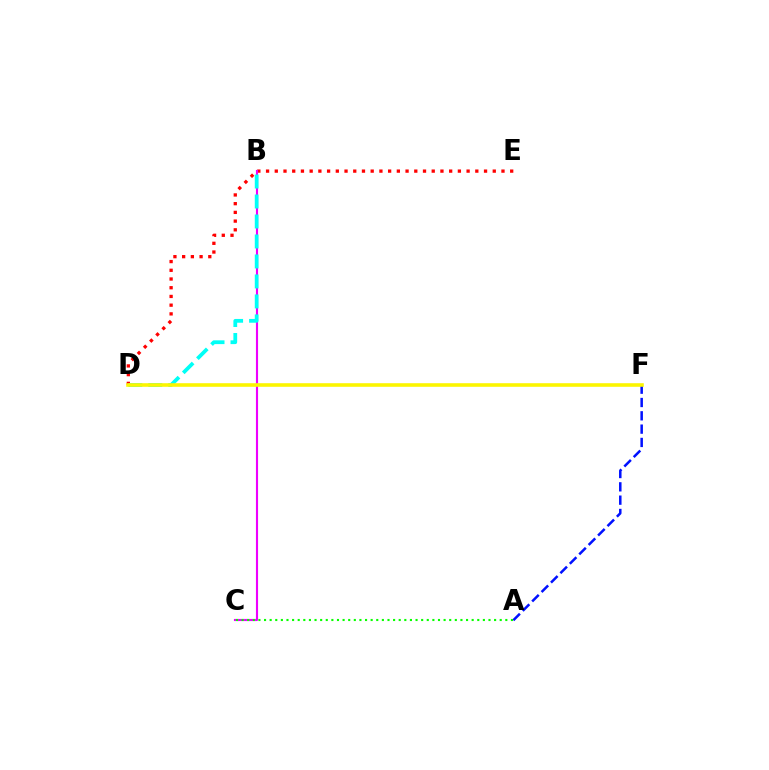{('D', 'E'): [{'color': '#ff0000', 'line_style': 'dotted', 'thickness': 2.37}], ('B', 'C'): [{'color': '#ee00ff', 'line_style': 'solid', 'thickness': 1.53}], ('A', 'F'): [{'color': '#0010ff', 'line_style': 'dashed', 'thickness': 1.81}], ('B', 'D'): [{'color': '#00fff6', 'line_style': 'dashed', 'thickness': 2.72}], ('A', 'C'): [{'color': '#08ff00', 'line_style': 'dotted', 'thickness': 1.52}], ('D', 'F'): [{'color': '#fcf500', 'line_style': 'solid', 'thickness': 2.59}]}